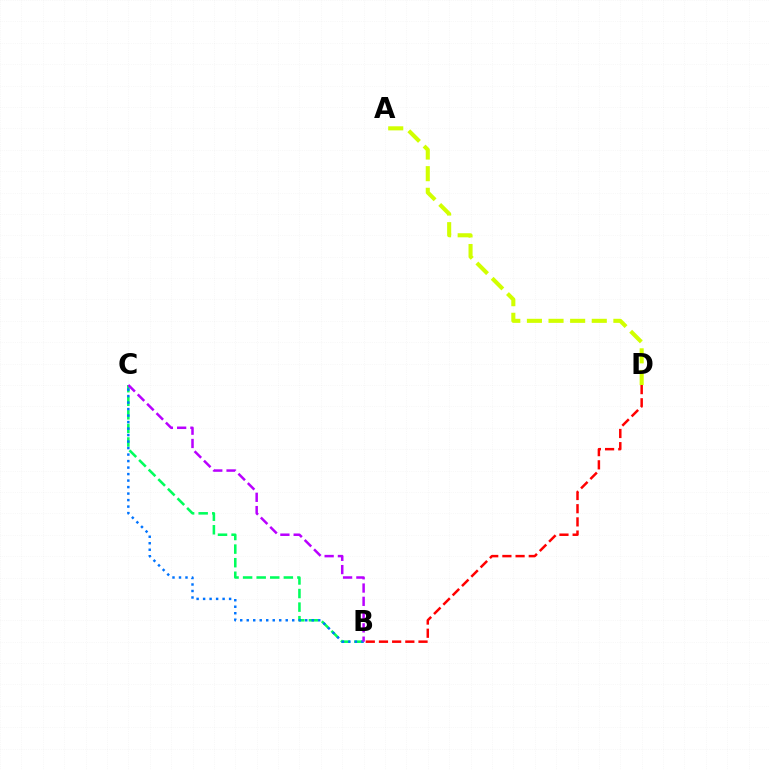{('B', 'C'): [{'color': '#00ff5c', 'line_style': 'dashed', 'thickness': 1.84}, {'color': '#0074ff', 'line_style': 'dotted', 'thickness': 1.77}, {'color': '#b900ff', 'line_style': 'dashed', 'thickness': 1.8}], ('B', 'D'): [{'color': '#ff0000', 'line_style': 'dashed', 'thickness': 1.79}], ('A', 'D'): [{'color': '#d1ff00', 'line_style': 'dashed', 'thickness': 2.94}]}